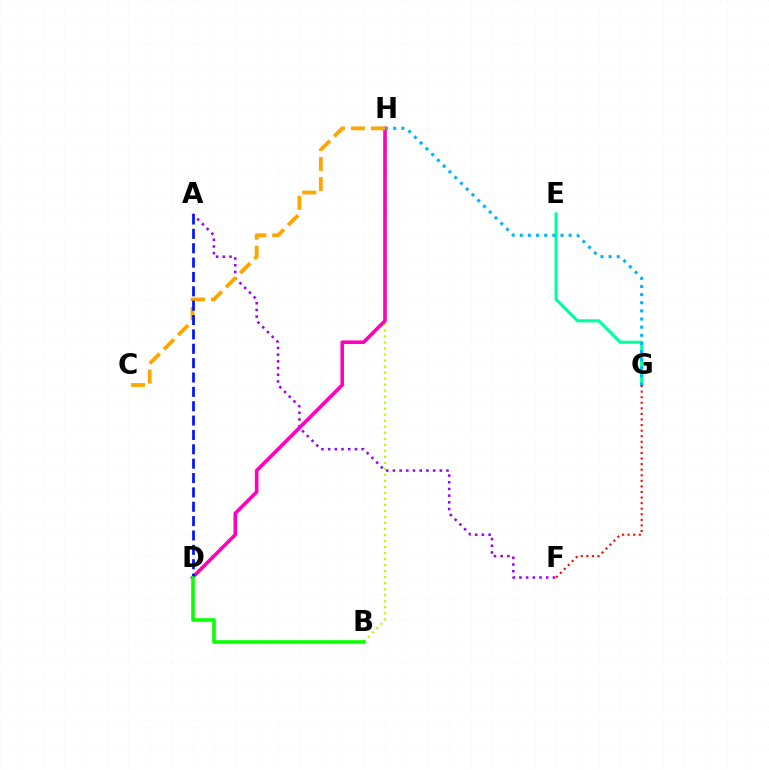{('E', 'G'): [{'color': '#00ff9d', 'line_style': 'solid', 'thickness': 2.24}], ('A', 'F'): [{'color': '#9b00ff', 'line_style': 'dotted', 'thickness': 1.82}], ('B', 'H'): [{'color': '#b3ff00', 'line_style': 'dotted', 'thickness': 1.64}], ('D', 'H'): [{'color': '#ff00bd', 'line_style': 'solid', 'thickness': 2.59}], ('C', 'H'): [{'color': '#ffa500', 'line_style': 'dashed', 'thickness': 2.73}], ('A', 'D'): [{'color': '#0010ff', 'line_style': 'dashed', 'thickness': 1.95}], ('B', 'D'): [{'color': '#08ff00', 'line_style': 'solid', 'thickness': 2.59}], ('G', 'H'): [{'color': '#00b5ff', 'line_style': 'dotted', 'thickness': 2.21}], ('F', 'G'): [{'color': '#ff0000', 'line_style': 'dotted', 'thickness': 1.51}]}